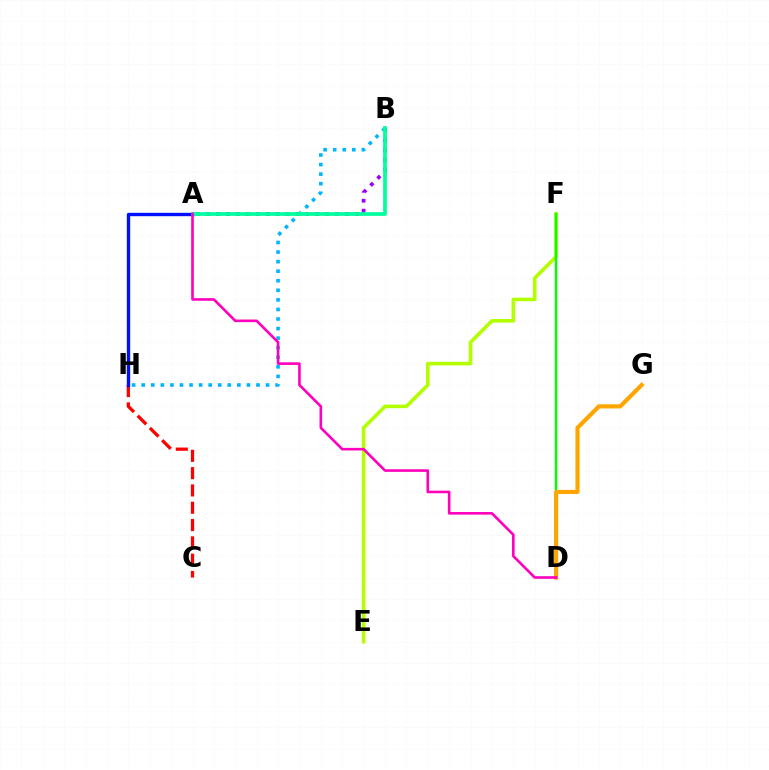{('C', 'H'): [{'color': '#ff0000', 'line_style': 'dashed', 'thickness': 2.35}], ('E', 'F'): [{'color': '#b3ff00', 'line_style': 'solid', 'thickness': 2.6}], ('A', 'H'): [{'color': '#0010ff', 'line_style': 'solid', 'thickness': 2.43}], ('A', 'B'): [{'color': '#9b00ff', 'line_style': 'dotted', 'thickness': 2.7}, {'color': '#00ff9d', 'line_style': 'solid', 'thickness': 2.69}], ('B', 'H'): [{'color': '#00b5ff', 'line_style': 'dotted', 'thickness': 2.6}], ('D', 'F'): [{'color': '#08ff00', 'line_style': 'solid', 'thickness': 1.8}], ('D', 'G'): [{'color': '#ffa500', 'line_style': 'solid', 'thickness': 2.99}], ('A', 'D'): [{'color': '#ff00bd', 'line_style': 'solid', 'thickness': 1.88}]}